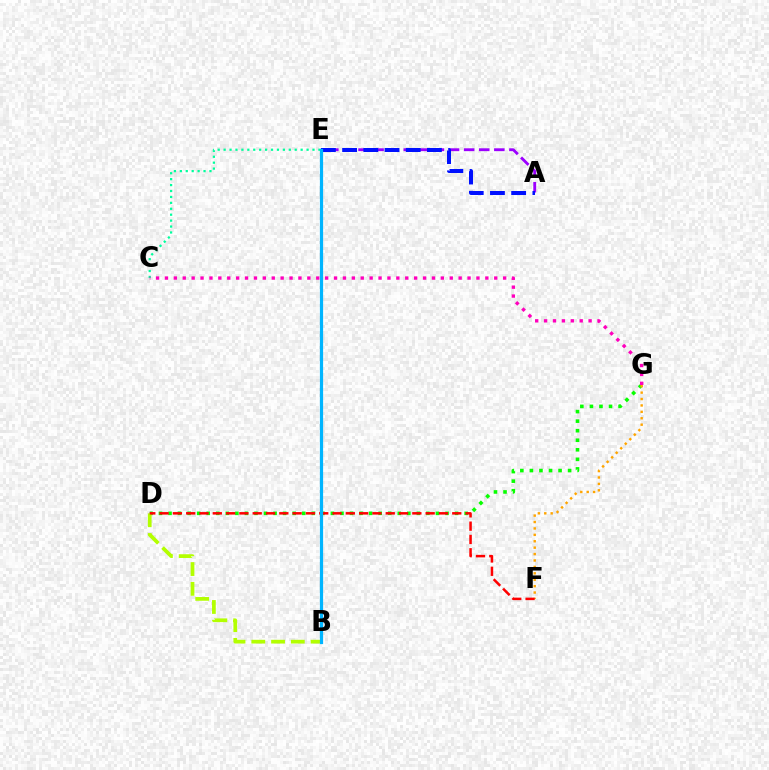{('A', 'E'): [{'color': '#9b00ff', 'line_style': 'dashed', 'thickness': 2.05}, {'color': '#0010ff', 'line_style': 'dashed', 'thickness': 2.88}], ('C', 'E'): [{'color': '#00ff9d', 'line_style': 'dotted', 'thickness': 1.61}], ('D', 'G'): [{'color': '#08ff00', 'line_style': 'dotted', 'thickness': 2.6}], ('B', 'D'): [{'color': '#b3ff00', 'line_style': 'dashed', 'thickness': 2.69}], ('F', 'G'): [{'color': '#ffa500', 'line_style': 'dotted', 'thickness': 1.74}], ('D', 'F'): [{'color': '#ff0000', 'line_style': 'dashed', 'thickness': 1.81}], ('C', 'G'): [{'color': '#ff00bd', 'line_style': 'dotted', 'thickness': 2.42}], ('B', 'E'): [{'color': '#00b5ff', 'line_style': 'solid', 'thickness': 2.31}]}